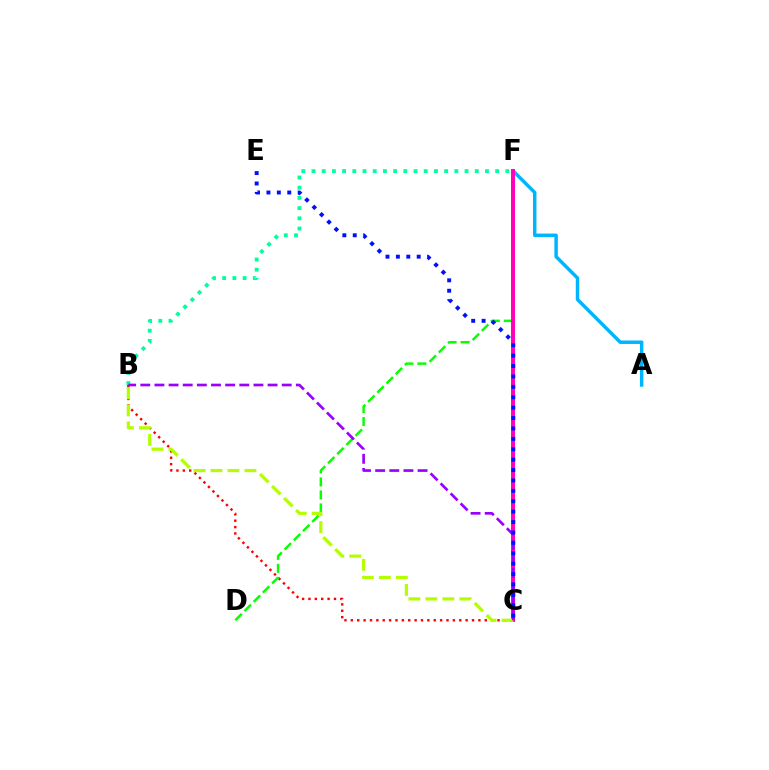{('A', 'F'): [{'color': '#00b5ff', 'line_style': 'solid', 'thickness': 2.48}], ('B', 'C'): [{'color': '#ff0000', 'line_style': 'dotted', 'thickness': 1.73}, {'color': '#b3ff00', 'line_style': 'dashed', 'thickness': 2.31}, {'color': '#9b00ff', 'line_style': 'dashed', 'thickness': 1.92}], ('D', 'F'): [{'color': '#08ff00', 'line_style': 'dashed', 'thickness': 1.77}], ('C', 'F'): [{'color': '#ffa500', 'line_style': 'solid', 'thickness': 2.61}, {'color': '#ff00bd', 'line_style': 'solid', 'thickness': 2.85}], ('B', 'F'): [{'color': '#00ff9d', 'line_style': 'dotted', 'thickness': 2.77}], ('C', 'E'): [{'color': '#0010ff', 'line_style': 'dotted', 'thickness': 2.83}]}